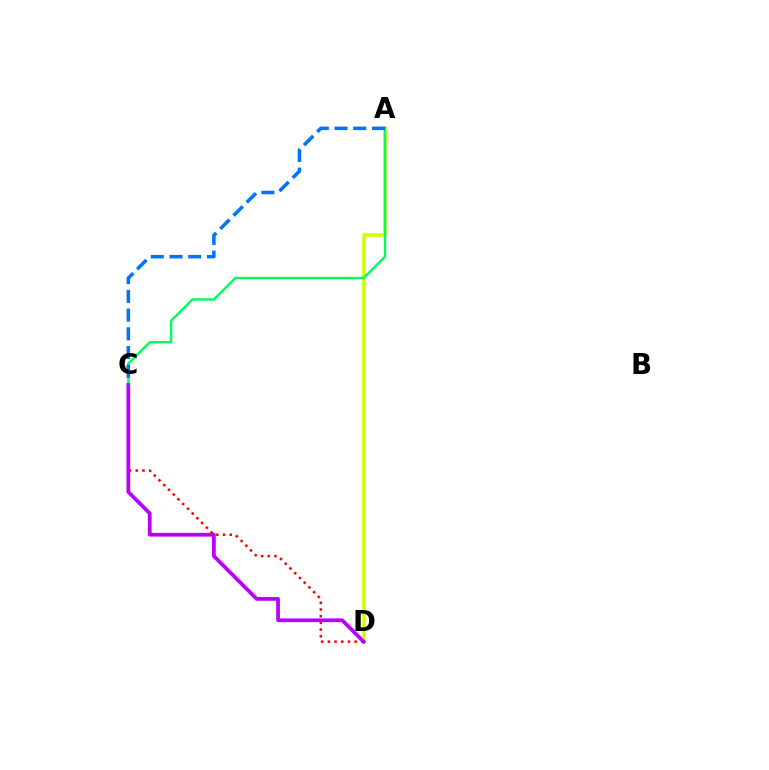{('A', 'D'): [{'color': '#d1ff00', 'line_style': 'solid', 'thickness': 2.59}], ('C', 'D'): [{'color': '#ff0000', 'line_style': 'dotted', 'thickness': 1.82}, {'color': '#b900ff', 'line_style': 'solid', 'thickness': 2.7}], ('A', 'C'): [{'color': '#00ff5c', 'line_style': 'solid', 'thickness': 1.75}, {'color': '#0074ff', 'line_style': 'dashed', 'thickness': 2.54}]}